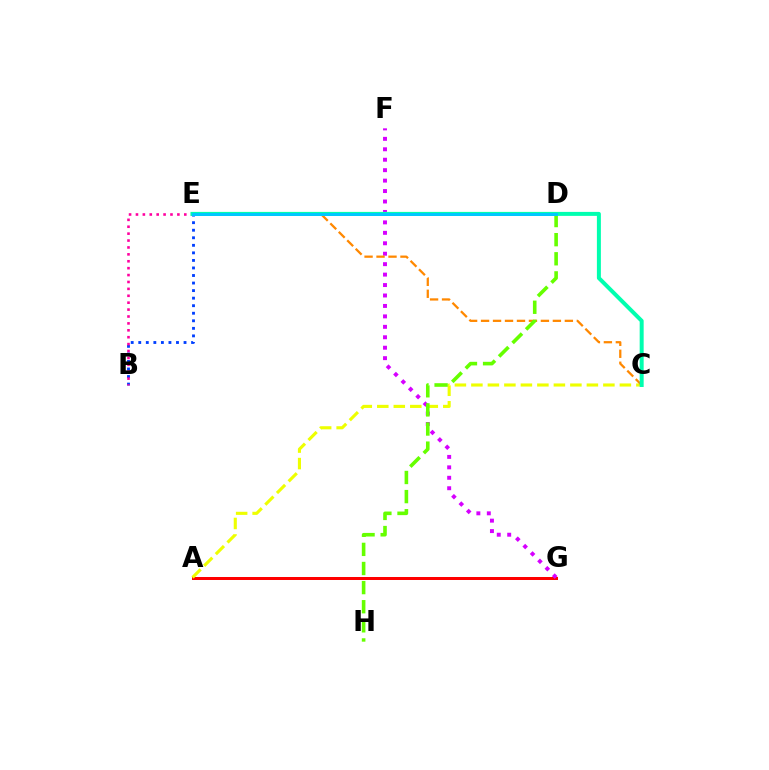{('A', 'G'): [{'color': '#ff0000', 'line_style': 'solid', 'thickness': 2.16}], ('B', 'E'): [{'color': '#003fff', 'line_style': 'dotted', 'thickness': 2.05}, {'color': '#ff00a0', 'line_style': 'dotted', 'thickness': 1.88}], ('D', 'E'): [{'color': '#00ff27', 'line_style': 'dashed', 'thickness': 1.55}, {'color': '#4f00ff', 'line_style': 'solid', 'thickness': 1.6}, {'color': '#00c7ff', 'line_style': 'solid', 'thickness': 2.15}], ('A', 'C'): [{'color': '#eeff00', 'line_style': 'dashed', 'thickness': 2.24}], ('F', 'G'): [{'color': '#d600ff', 'line_style': 'dotted', 'thickness': 2.84}], ('C', 'E'): [{'color': '#ff8800', 'line_style': 'dashed', 'thickness': 1.63}, {'color': '#00ffaf', 'line_style': 'solid', 'thickness': 2.87}], ('D', 'H'): [{'color': '#66ff00', 'line_style': 'dashed', 'thickness': 2.6}]}